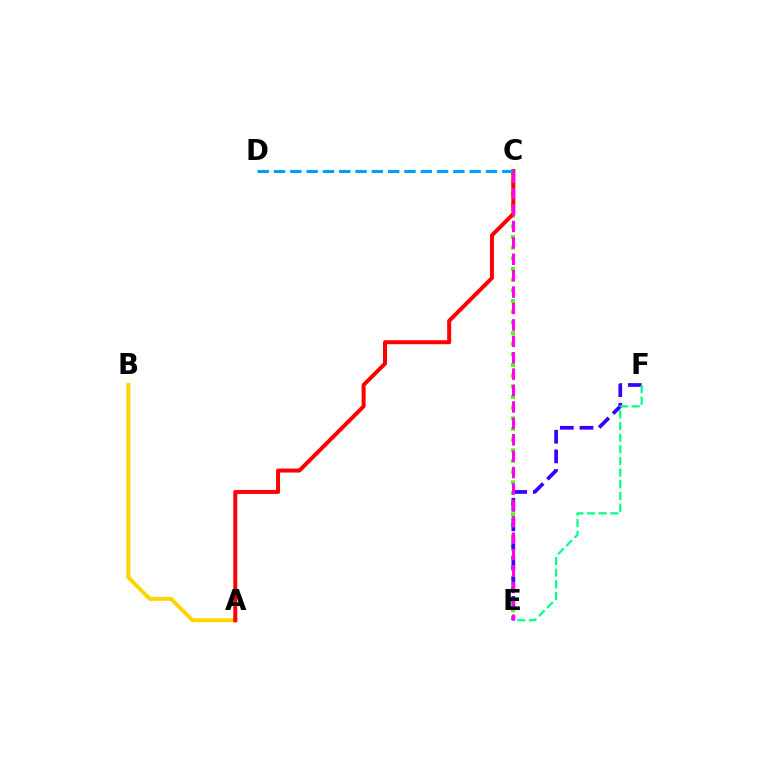{('C', 'E'): [{'color': '#4fff00', 'line_style': 'dotted', 'thickness': 2.9}, {'color': '#ff00ed', 'line_style': 'dashed', 'thickness': 2.23}], ('A', 'B'): [{'color': '#ffd500', 'line_style': 'solid', 'thickness': 2.85}], ('E', 'F'): [{'color': '#3700ff', 'line_style': 'dashed', 'thickness': 2.67}, {'color': '#00ff86', 'line_style': 'dashed', 'thickness': 1.58}], ('A', 'C'): [{'color': '#ff0000', 'line_style': 'solid', 'thickness': 2.87}], ('C', 'D'): [{'color': '#009eff', 'line_style': 'dashed', 'thickness': 2.22}]}